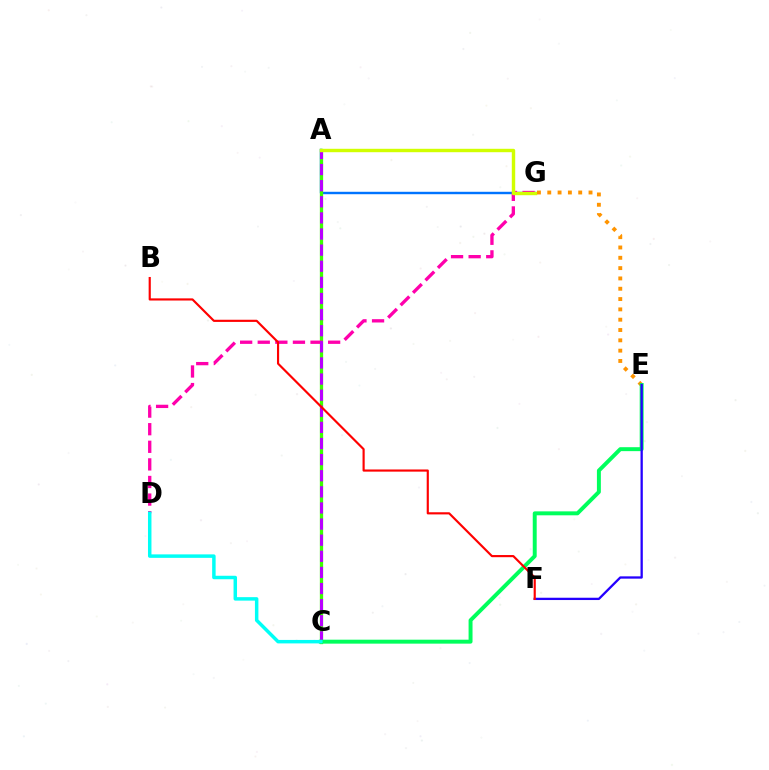{('A', 'G'): [{'color': '#0074ff', 'line_style': 'solid', 'thickness': 1.74}, {'color': '#d1ff00', 'line_style': 'solid', 'thickness': 2.46}], ('A', 'C'): [{'color': '#3dff00', 'line_style': 'solid', 'thickness': 2.36}, {'color': '#b900ff', 'line_style': 'dashed', 'thickness': 2.19}], ('D', 'G'): [{'color': '#ff00ac', 'line_style': 'dashed', 'thickness': 2.39}], ('E', 'G'): [{'color': '#ff9400', 'line_style': 'dotted', 'thickness': 2.8}], ('C', 'E'): [{'color': '#00ff5c', 'line_style': 'solid', 'thickness': 2.84}], ('E', 'F'): [{'color': '#2500ff', 'line_style': 'solid', 'thickness': 1.65}], ('B', 'F'): [{'color': '#ff0000', 'line_style': 'solid', 'thickness': 1.55}], ('C', 'D'): [{'color': '#00fff6', 'line_style': 'solid', 'thickness': 2.5}]}